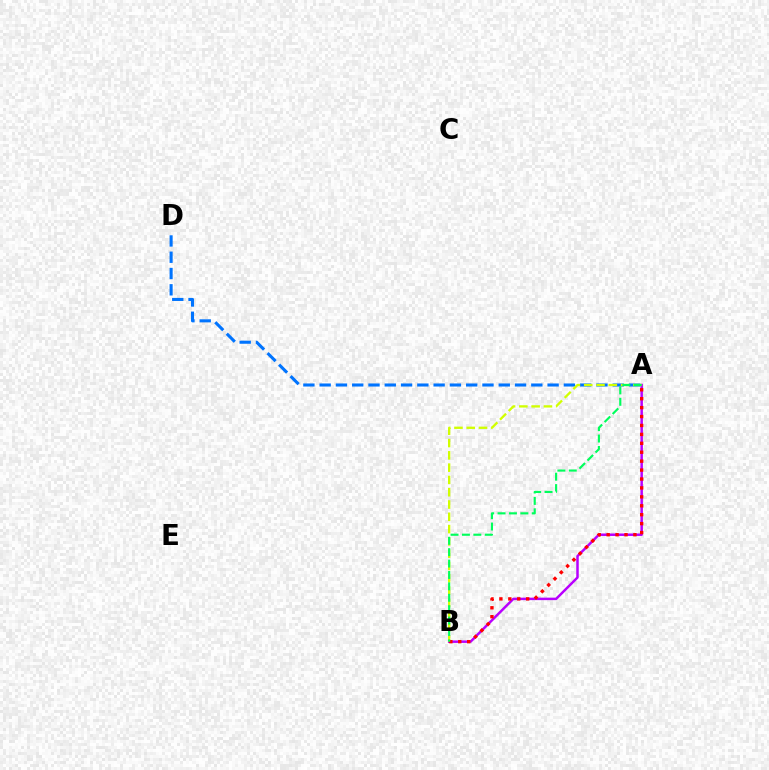{('A', 'B'): [{'color': '#b900ff', 'line_style': 'solid', 'thickness': 1.79}, {'color': '#d1ff00', 'line_style': 'dashed', 'thickness': 1.67}, {'color': '#ff0000', 'line_style': 'dotted', 'thickness': 2.42}, {'color': '#00ff5c', 'line_style': 'dashed', 'thickness': 1.55}], ('A', 'D'): [{'color': '#0074ff', 'line_style': 'dashed', 'thickness': 2.21}]}